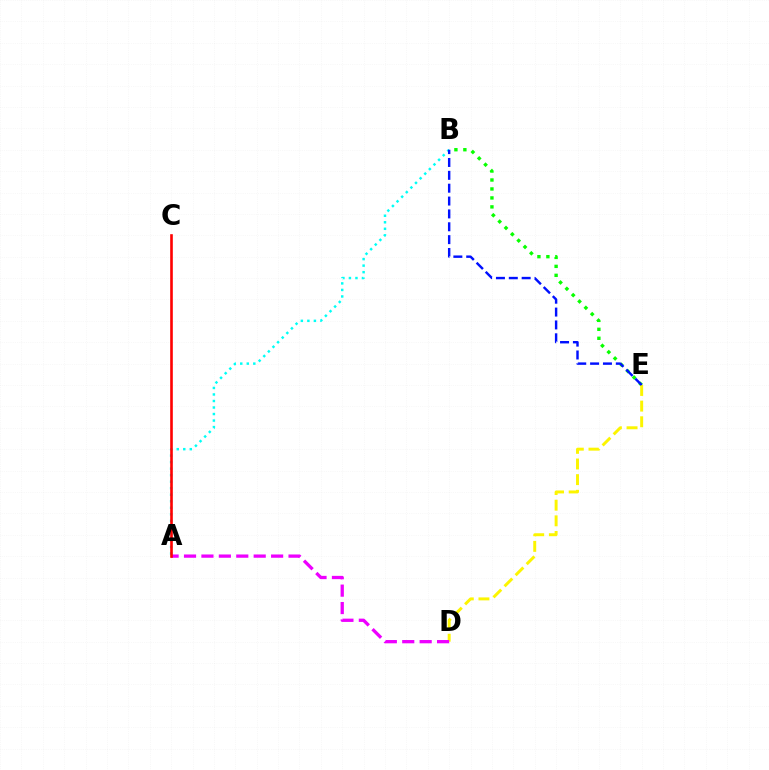{('A', 'B'): [{'color': '#00fff6', 'line_style': 'dotted', 'thickness': 1.77}], ('B', 'E'): [{'color': '#08ff00', 'line_style': 'dotted', 'thickness': 2.44}, {'color': '#0010ff', 'line_style': 'dashed', 'thickness': 1.75}], ('D', 'E'): [{'color': '#fcf500', 'line_style': 'dashed', 'thickness': 2.13}], ('A', 'D'): [{'color': '#ee00ff', 'line_style': 'dashed', 'thickness': 2.37}], ('A', 'C'): [{'color': '#ff0000', 'line_style': 'solid', 'thickness': 1.89}]}